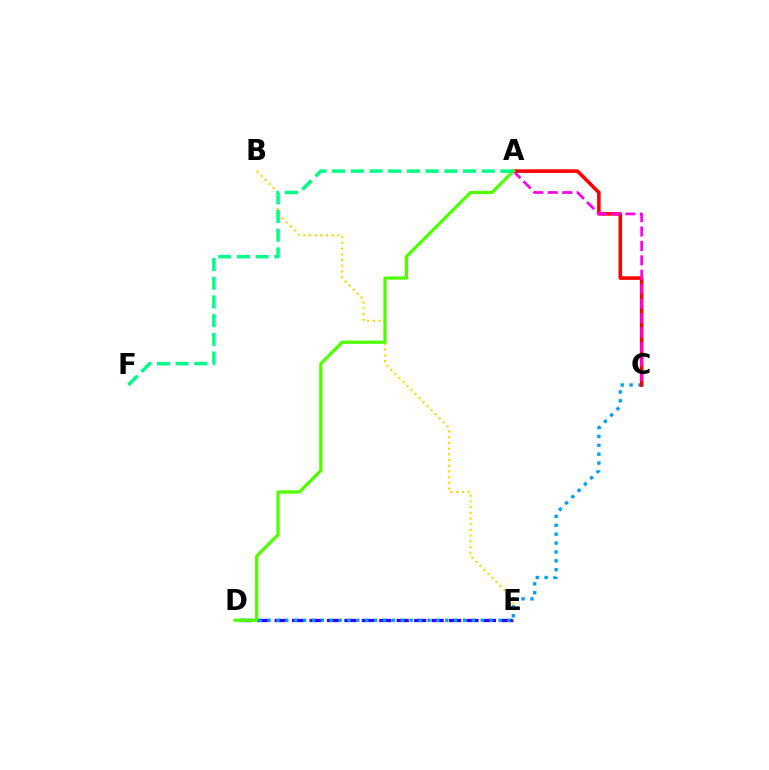{('D', 'E'): [{'color': '#3700ff', 'line_style': 'dashed', 'thickness': 2.37}], ('B', 'E'): [{'color': '#ffd500', 'line_style': 'dotted', 'thickness': 1.55}], ('C', 'D'): [{'color': '#009eff', 'line_style': 'dotted', 'thickness': 2.41}], ('A', 'C'): [{'color': '#ff0000', 'line_style': 'solid', 'thickness': 2.57}, {'color': '#ff00ed', 'line_style': 'dashed', 'thickness': 1.96}], ('A', 'D'): [{'color': '#4fff00', 'line_style': 'solid', 'thickness': 2.34}], ('A', 'F'): [{'color': '#00ff86', 'line_style': 'dashed', 'thickness': 2.54}]}